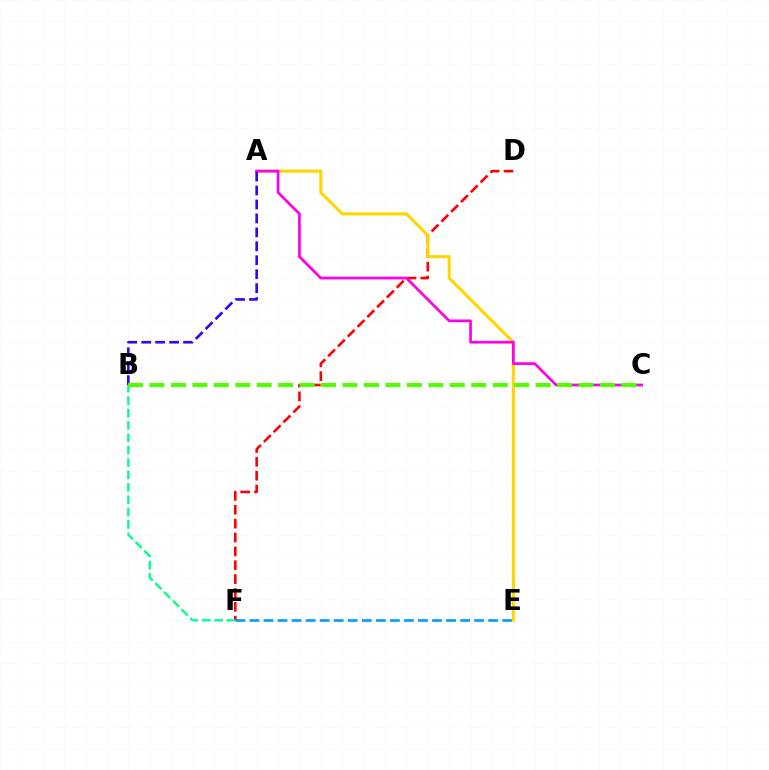{('E', 'F'): [{'color': '#009eff', 'line_style': 'dashed', 'thickness': 1.91}], ('D', 'F'): [{'color': '#ff0000', 'line_style': 'dashed', 'thickness': 1.88}], ('A', 'E'): [{'color': '#ffd500', 'line_style': 'solid', 'thickness': 2.2}], ('B', 'F'): [{'color': '#00ff86', 'line_style': 'dashed', 'thickness': 1.68}], ('A', 'C'): [{'color': '#ff00ed', 'line_style': 'solid', 'thickness': 1.96}], ('A', 'B'): [{'color': '#3700ff', 'line_style': 'dashed', 'thickness': 1.89}], ('B', 'C'): [{'color': '#4fff00', 'line_style': 'dashed', 'thickness': 2.91}]}